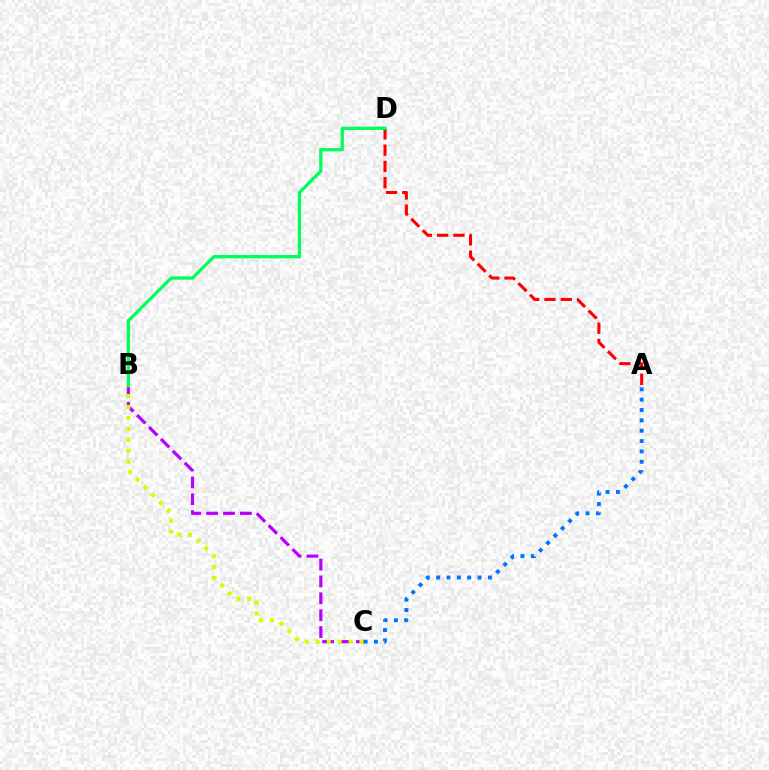{('B', 'C'): [{'color': '#b900ff', 'line_style': 'dashed', 'thickness': 2.29}, {'color': '#d1ff00', 'line_style': 'dotted', 'thickness': 2.98}], ('A', 'D'): [{'color': '#ff0000', 'line_style': 'dashed', 'thickness': 2.21}], ('A', 'C'): [{'color': '#0074ff', 'line_style': 'dotted', 'thickness': 2.81}], ('B', 'D'): [{'color': '#00ff5c', 'line_style': 'solid', 'thickness': 2.37}]}